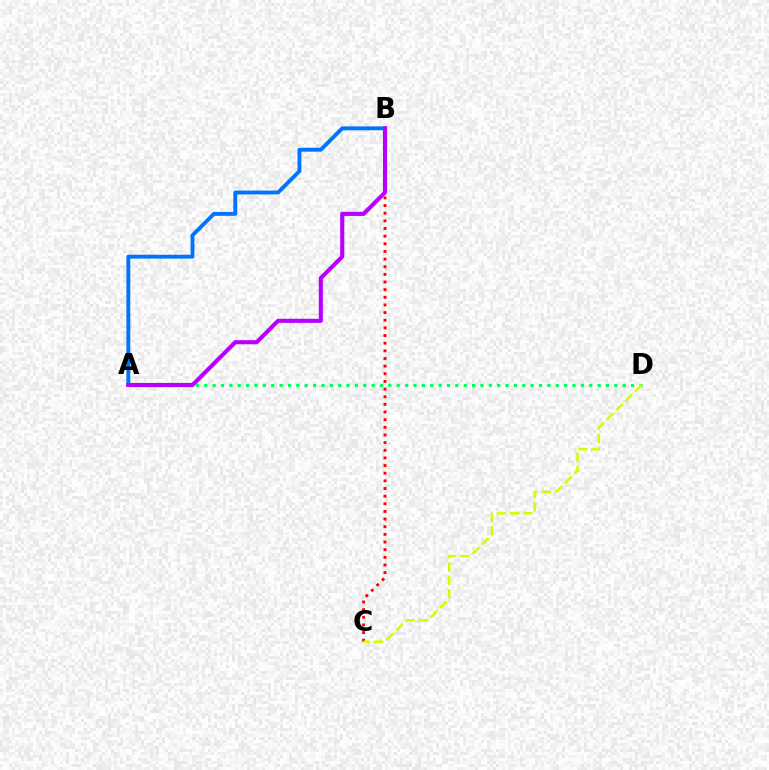{('A', 'D'): [{'color': '#00ff5c', 'line_style': 'dotted', 'thickness': 2.27}], ('A', 'B'): [{'color': '#0074ff', 'line_style': 'solid', 'thickness': 2.8}, {'color': '#b900ff', 'line_style': 'solid', 'thickness': 2.95}], ('B', 'C'): [{'color': '#ff0000', 'line_style': 'dotted', 'thickness': 2.08}], ('C', 'D'): [{'color': '#d1ff00', 'line_style': 'dashed', 'thickness': 1.81}]}